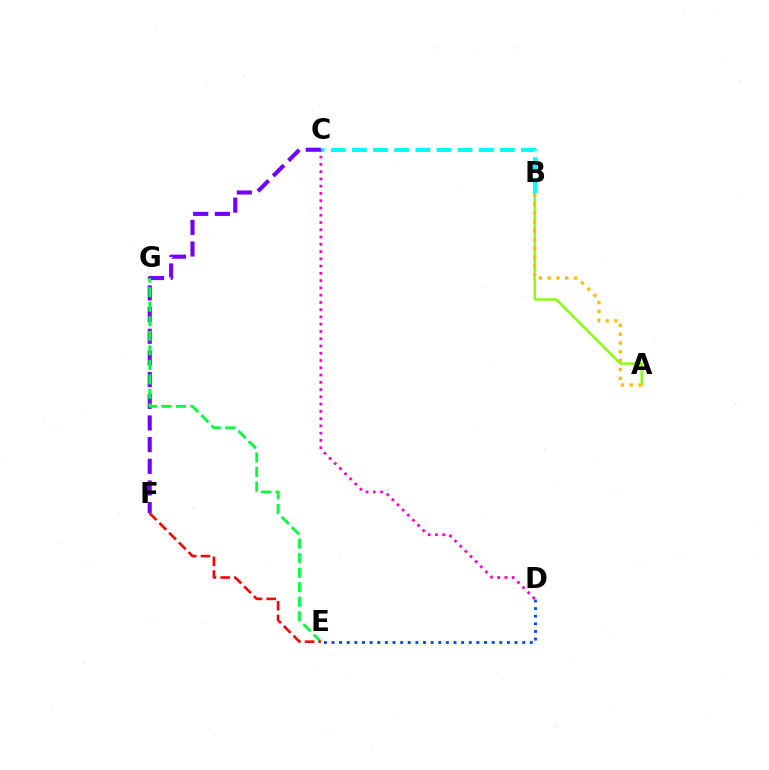{('A', 'B'): [{'color': '#84ff00', 'line_style': 'solid', 'thickness': 1.69}, {'color': '#ffbd00', 'line_style': 'dotted', 'thickness': 2.4}], ('B', 'C'): [{'color': '#00fff6', 'line_style': 'dashed', 'thickness': 2.87}], ('D', 'E'): [{'color': '#004bff', 'line_style': 'dotted', 'thickness': 2.07}], ('C', 'D'): [{'color': '#ff00cf', 'line_style': 'dotted', 'thickness': 1.97}], ('C', 'F'): [{'color': '#7200ff', 'line_style': 'dashed', 'thickness': 2.94}], ('E', 'G'): [{'color': '#00ff39', 'line_style': 'dashed', 'thickness': 1.98}], ('E', 'F'): [{'color': '#ff0000', 'line_style': 'dashed', 'thickness': 1.86}]}